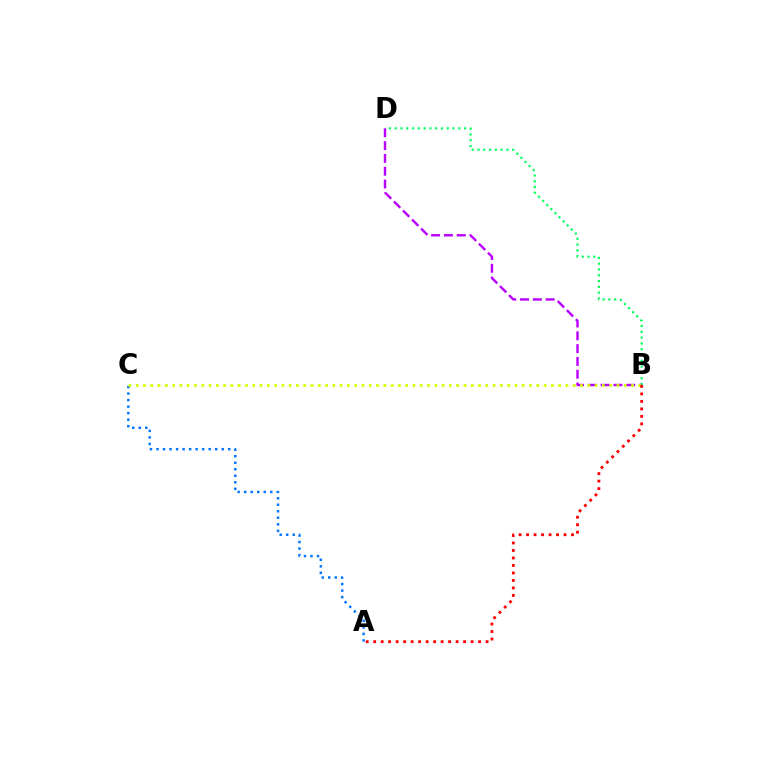{('B', 'D'): [{'color': '#00ff5c', 'line_style': 'dotted', 'thickness': 1.57}, {'color': '#b900ff', 'line_style': 'dashed', 'thickness': 1.74}], ('A', 'C'): [{'color': '#0074ff', 'line_style': 'dotted', 'thickness': 1.77}], ('B', 'C'): [{'color': '#d1ff00', 'line_style': 'dotted', 'thickness': 1.98}], ('A', 'B'): [{'color': '#ff0000', 'line_style': 'dotted', 'thickness': 2.04}]}